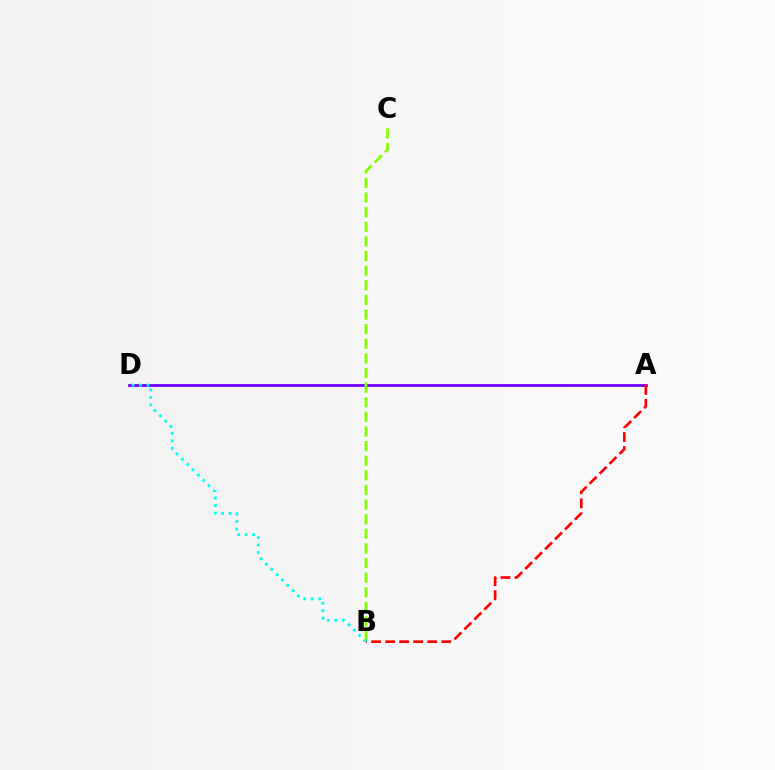{('A', 'D'): [{'color': '#7200ff', 'line_style': 'solid', 'thickness': 2.02}], ('A', 'B'): [{'color': '#ff0000', 'line_style': 'dashed', 'thickness': 1.91}], ('B', 'C'): [{'color': '#84ff00', 'line_style': 'dashed', 'thickness': 1.99}], ('B', 'D'): [{'color': '#00fff6', 'line_style': 'dotted', 'thickness': 2.04}]}